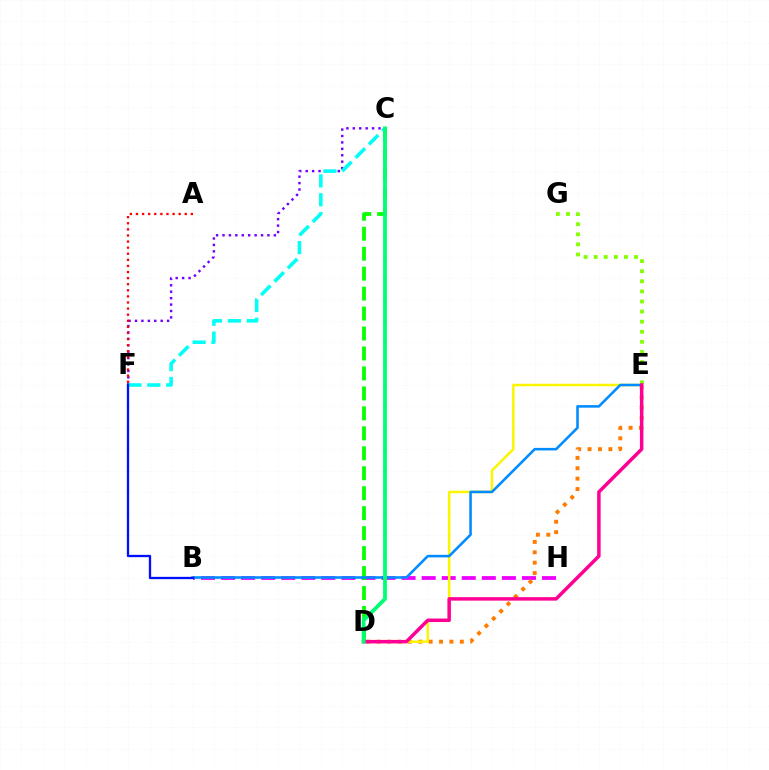{('C', 'F'): [{'color': '#7200ff', 'line_style': 'dotted', 'thickness': 1.74}, {'color': '#00fff6', 'line_style': 'dashed', 'thickness': 2.57}], ('B', 'H'): [{'color': '#ee00ff', 'line_style': 'dashed', 'thickness': 2.73}], ('E', 'G'): [{'color': '#84ff00', 'line_style': 'dotted', 'thickness': 2.74}], ('C', 'D'): [{'color': '#08ff00', 'line_style': 'dashed', 'thickness': 2.71}, {'color': '#00ff74', 'line_style': 'solid', 'thickness': 2.74}], ('D', 'E'): [{'color': '#ff7c00', 'line_style': 'dotted', 'thickness': 2.82}, {'color': '#fcf500', 'line_style': 'solid', 'thickness': 1.81}, {'color': '#ff0094', 'line_style': 'solid', 'thickness': 2.51}], ('A', 'F'): [{'color': '#ff0000', 'line_style': 'dotted', 'thickness': 1.66}], ('B', 'E'): [{'color': '#008cff', 'line_style': 'solid', 'thickness': 1.85}], ('B', 'F'): [{'color': '#0010ff', 'line_style': 'solid', 'thickness': 1.66}]}